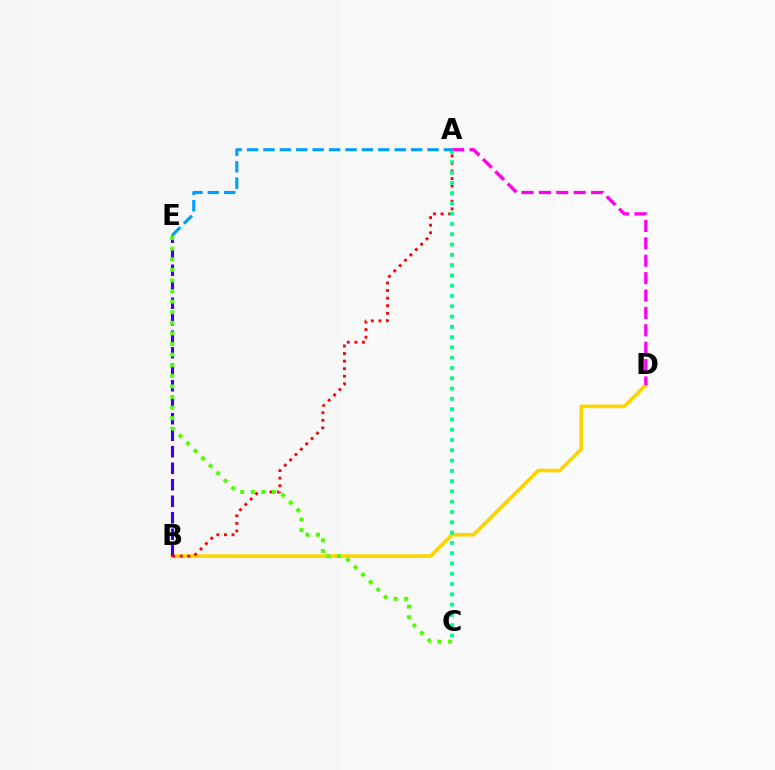{('B', 'D'): [{'color': '#ffd500', 'line_style': 'solid', 'thickness': 2.63}], ('B', 'E'): [{'color': '#3700ff', 'line_style': 'dashed', 'thickness': 2.24}], ('A', 'D'): [{'color': '#ff00ed', 'line_style': 'dashed', 'thickness': 2.36}], ('A', 'B'): [{'color': '#ff0000', 'line_style': 'dotted', 'thickness': 2.06}], ('C', 'E'): [{'color': '#4fff00', 'line_style': 'dotted', 'thickness': 2.88}], ('A', 'C'): [{'color': '#00ff86', 'line_style': 'dotted', 'thickness': 2.8}], ('A', 'E'): [{'color': '#009eff', 'line_style': 'dashed', 'thickness': 2.23}]}